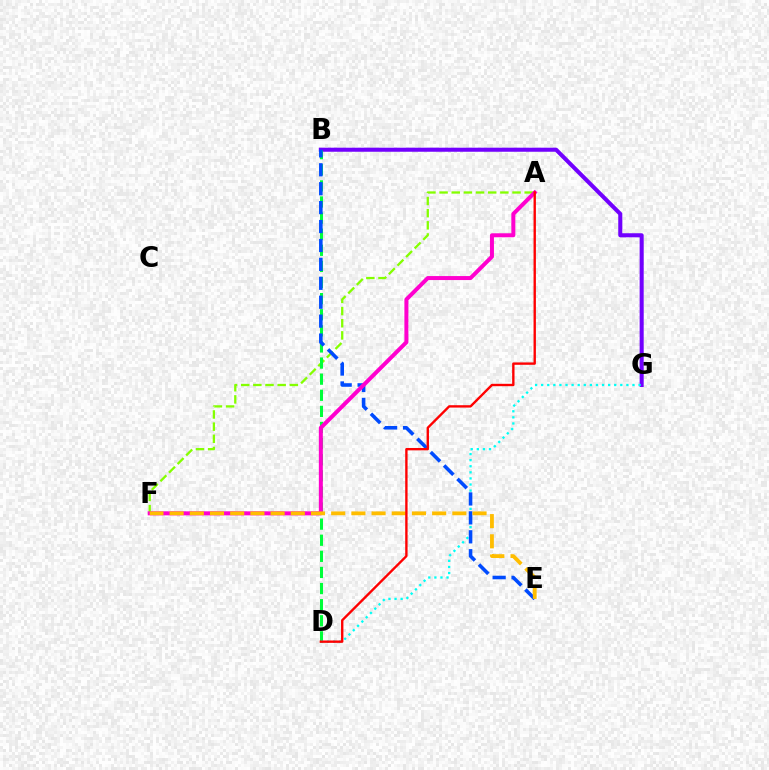{('B', 'G'): [{'color': '#7200ff', 'line_style': 'solid', 'thickness': 2.92}], ('A', 'F'): [{'color': '#84ff00', 'line_style': 'dashed', 'thickness': 1.65}, {'color': '#ff00cf', 'line_style': 'solid', 'thickness': 2.88}], ('B', 'D'): [{'color': '#00ff39', 'line_style': 'dashed', 'thickness': 2.19}], ('D', 'G'): [{'color': '#00fff6', 'line_style': 'dotted', 'thickness': 1.65}], ('B', 'E'): [{'color': '#004bff', 'line_style': 'dashed', 'thickness': 2.57}], ('E', 'F'): [{'color': '#ffbd00', 'line_style': 'dashed', 'thickness': 2.74}], ('A', 'D'): [{'color': '#ff0000', 'line_style': 'solid', 'thickness': 1.71}]}